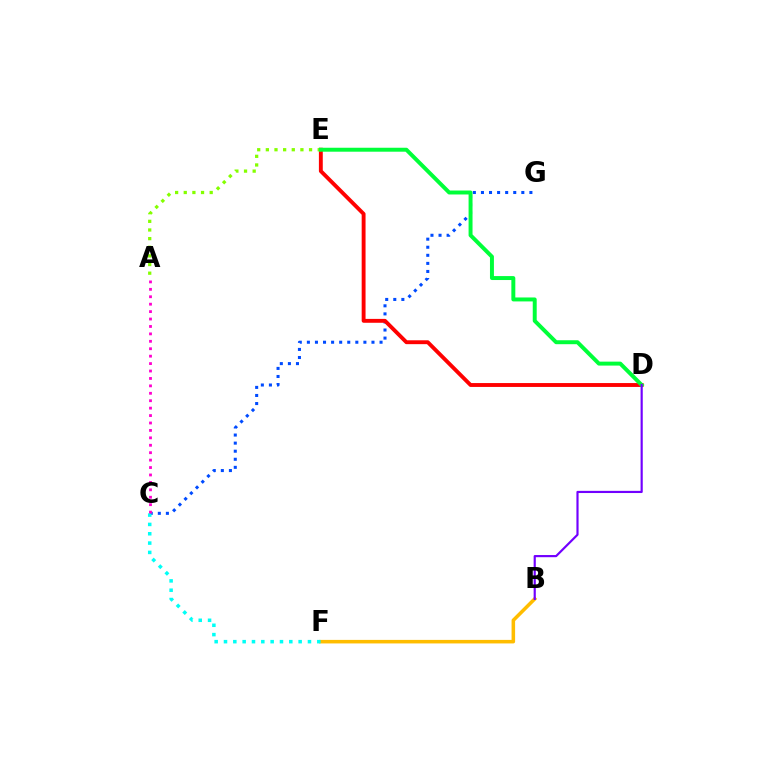{('B', 'F'): [{'color': '#ffbd00', 'line_style': 'solid', 'thickness': 2.55}], ('C', 'G'): [{'color': '#004bff', 'line_style': 'dotted', 'thickness': 2.19}], ('D', 'E'): [{'color': '#ff0000', 'line_style': 'solid', 'thickness': 2.79}, {'color': '#00ff39', 'line_style': 'solid', 'thickness': 2.85}], ('C', 'F'): [{'color': '#00fff6', 'line_style': 'dotted', 'thickness': 2.54}], ('A', 'E'): [{'color': '#84ff00', 'line_style': 'dotted', 'thickness': 2.35}], ('B', 'D'): [{'color': '#7200ff', 'line_style': 'solid', 'thickness': 1.56}], ('A', 'C'): [{'color': '#ff00cf', 'line_style': 'dotted', 'thickness': 2.02}]}